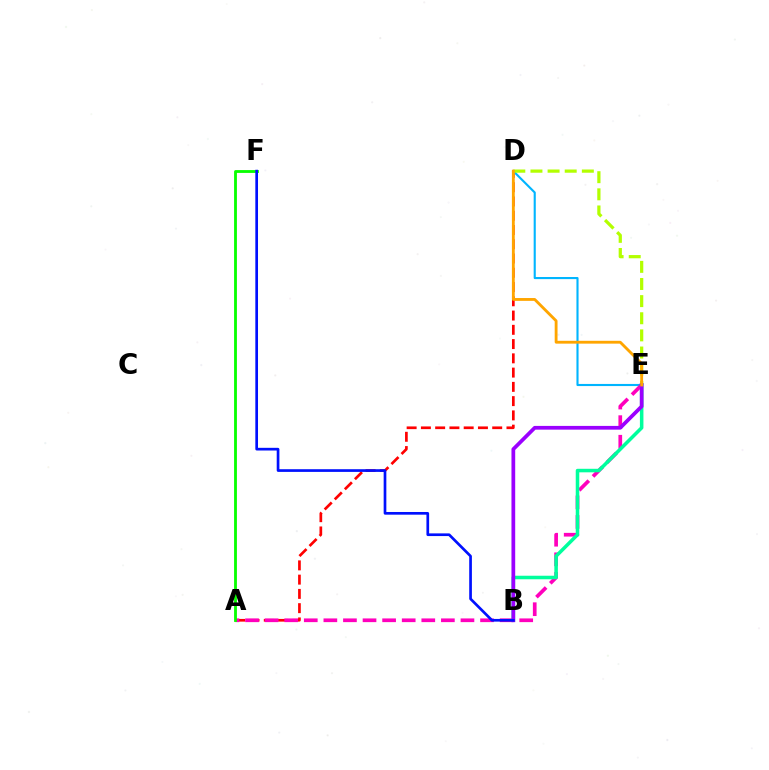{('A', 'D'): [{'color': '#ff0000', 'line_style': 'dashed', 'thickness': 1.94}], ('D', 'E'): [{'color': '#00b5ff', 'line_style': 'solid', 'thickness': 1.52}, {'color': '#b3ff00', 'line_style': 'dashed', 'thickness': 2.33}, {'color': '#ffa500', 'line_style': 'solid', 'thickness': 2.04}], ('A', 'E'): [{'color': '#ff00bd', 'line_style': 'dashed', 'thickness': 2.66}], ('A', 'F'): [{'color': '#08ff00', 'line_style': 'solid', 'thickness': 2.04}], ('B', 'E'): [{'color': '#00ff9d', 'line_style': 'solid', 'thickness': 2.54}, {'color': '#9b00ff', 'line_style': 'solid', 'thickness': 2.69}], ('B', 'F'): [{'color': '#0010ff', 'line_style': 'solid', 'thickness': 1.93}]}